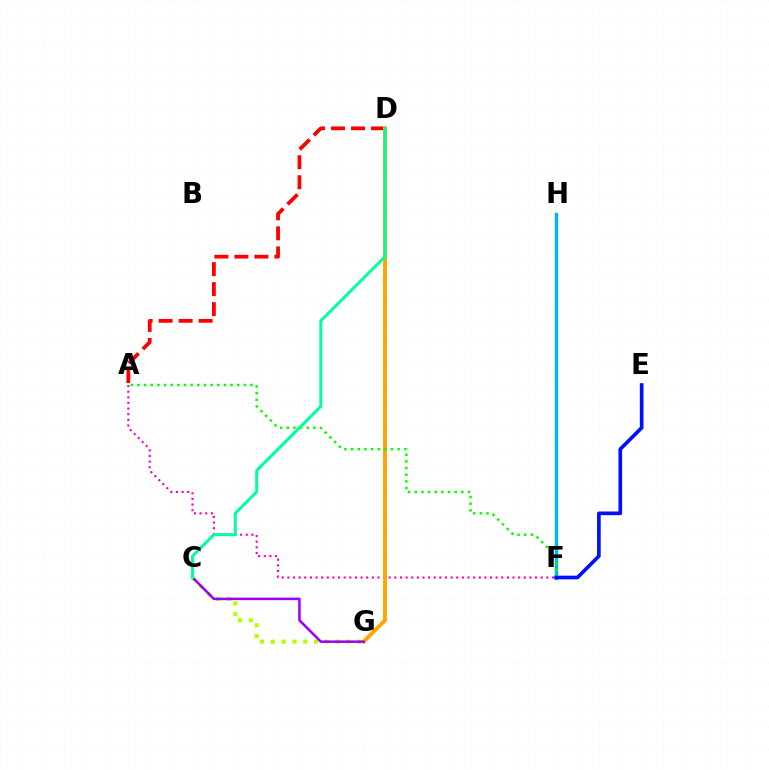{('A', 'D'): [{'color': '#ff0000', 'line_style': 'dashed', 'thickness': 2.72}], ('A', 'F'): [{'color': '#ff00bd', 'line_style': 'dotted', 'thickness': 1.53}, {'color': '#08ff00', 'line_style': 'dotted', 'thickness': 1.81}], ('D', 'G'): [{'color': '#ffa500', 'line_style': 'solid', 'thickness': 2.81}], ('F', 'H'): [{'color': '#00b5ff', 'line_style': 'solid', 'thickness': 2.41}], ('C', 'G'): [{'color': '#b3ff00', 'line_style': 'dotted', 'thickness': 2.94}, {'color': '#9b00ff', 'line_style': 'solid', 'thickness': 1.82}], ('C', 'D'): [{'color': '#00ff9d', 'line_style': 'solid', 'thickness': 2.13}], ('E', 'F'): [{'color': '#0010ff', 'line_style': 'solid', 'thickness': 2.64}]}